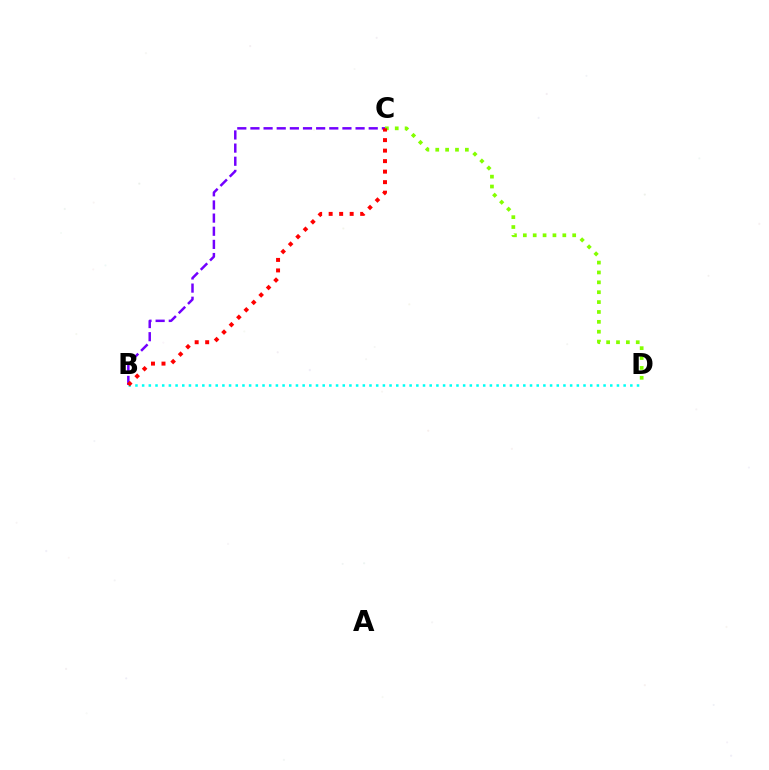{('B', 'D'): [{'color': '#00fff6', 'line_style': 'dotted', 'thickness': 1.82}], ('B', 'C'): [{'color': '#7200ff', 'line_style': 'dashed', 'thickness': 1.79}, {'color': '#ff0000', 'line_style': 'dotted', 'thickness': 2.86}], ('C', 'D'): [{'color': '#84ff00', 'line_style': 'dotted', 'thickness': 2.68}]}